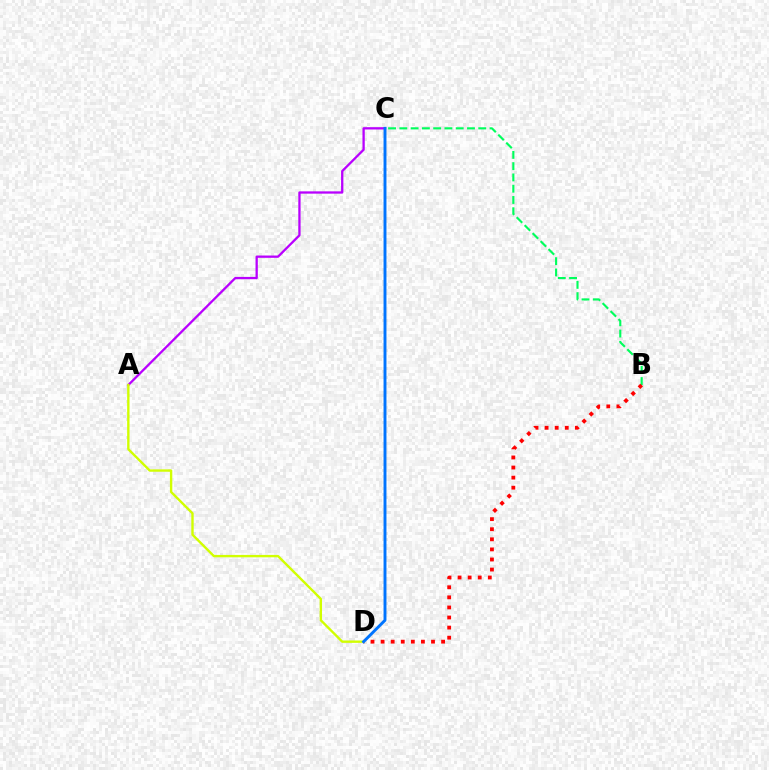{('A', 'C'): [{'color': '#b900ff', 'line_style': 'solid', 'thickness': 1.65}], ('B', 'C'): [{'color': '#00ff5c', 'line_style': 'dashed', 'thickness': 1.53}], ('B', 'D'): [{'color': '#ff0000', 'line_style': 'dotted', 'thickness': 2.74}], ('A', 'D'): [{'color': '#d1ff00', 'line_style': 'solid', 'thickness': 1.71}], ('C', 'D'): [{'color': '#0074ff', 'line_style': 'solid', 'thickness': 2.1}]}